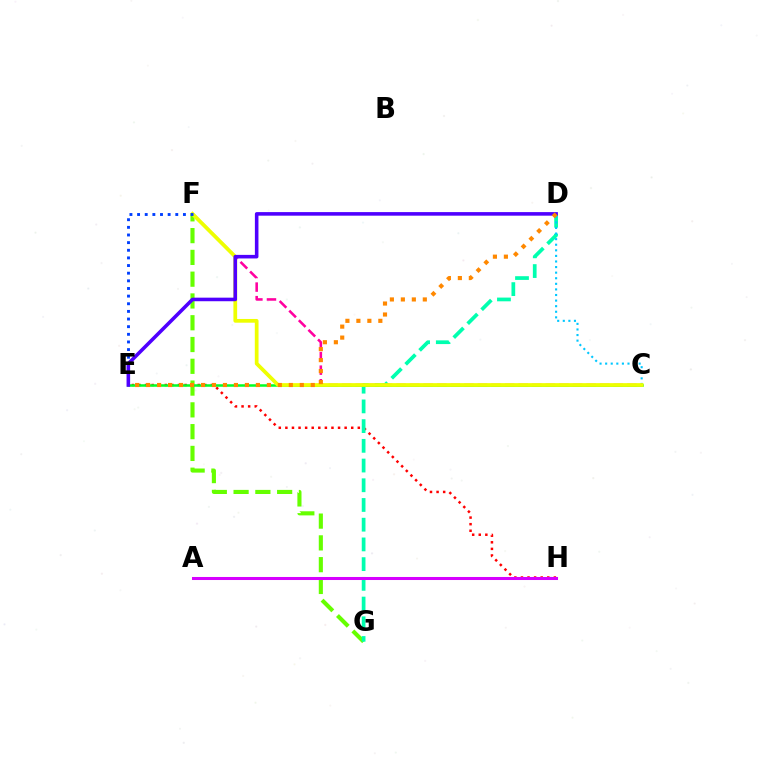{('E', 'H'): [{'color': '#ff0000', 'line_style': 'dotted', 'thickness': 1.79}], ('F', 'G'): [{'color': '#66ff00', 'line_style': 'dashed', 'thickness': 2.96}], ('D', 'G'): [{'color': '#00ffaf', 'line_style': 'dashed', 'thickness': 2.68}], ('C', 'F'): [{'color': '#ff00a0', 'line_style': 'dashed', 'thickness': 1.84}, {'color': '#eeff00', 'line_style': 'solid', 'thickness': 2.69}], ('C', 'E'): [{'color': '#00ff27', 'line_style': 'solid', 'thickness': 1.8}], ('C', 'D'): [{'color': '#00c7ff', 'line_style': 'dotted', 'thickness': 1.52}], ('A', 'H'): [{'color': '#d600ff', 'line_style': 'solid', 'thickness': 2.19}], ('E', 'F'): [{'color': '#003fff', 'line_style': 'dotted', 'thickness': 2.08}], ('D', 'E'): [{'color': '#4f00ff', 'line_style': 'solid', 'thickness': 2.57}, {'color': '#ff8800', 'line_style': 'dotted', 'thickness': 2.98}]}